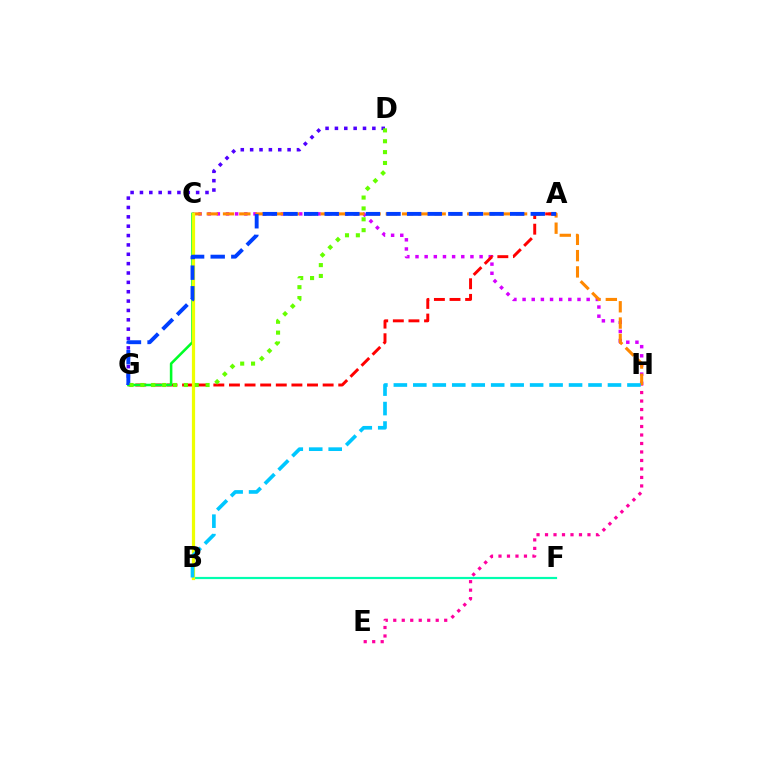{('E', 'H'): [{'color': '#ff00a0', 'line_style': 'dotted', 'thickness': 2.31}], ('D', 'G'): [{'color': '#4f00ff', 'line_style': 'dotted', 'thickness': 2.54}, {'color': '#66ff00', 'line_style': 'dotted', 'thickness': 2.95}], ('B', 'F'): [{'color': '#00ffaf', 'line_style': 'solid', 'thickness': 1.58}], ('C', 'H'): [{'color': '#d600ff', 'line_style': 'dotted', 'thickness': 2.49}, {'color': '#ff8800', 'line_style': 'dashed', 'thickness': 2.21}], ('A', 'G'): [{'color': '#ff0000', 'line_style': 'dashed', 'thickness': 2.12}, {'color': '#003fff', 'line_style': 'dashed', 'thickness': 2.8}], ('C', 'G'): [{'color': '#00ff27', 'line_style': 'solid', 'thickness': 1.85}], ('B', 'C'): [{'color': '#eeff00', 'line_style': 'solid', 'thickness': 2.32}], ('B', 'H'): [{'color': '#00c7ff', 'line_style': 'dashed', 'thickness': 2.64}]}